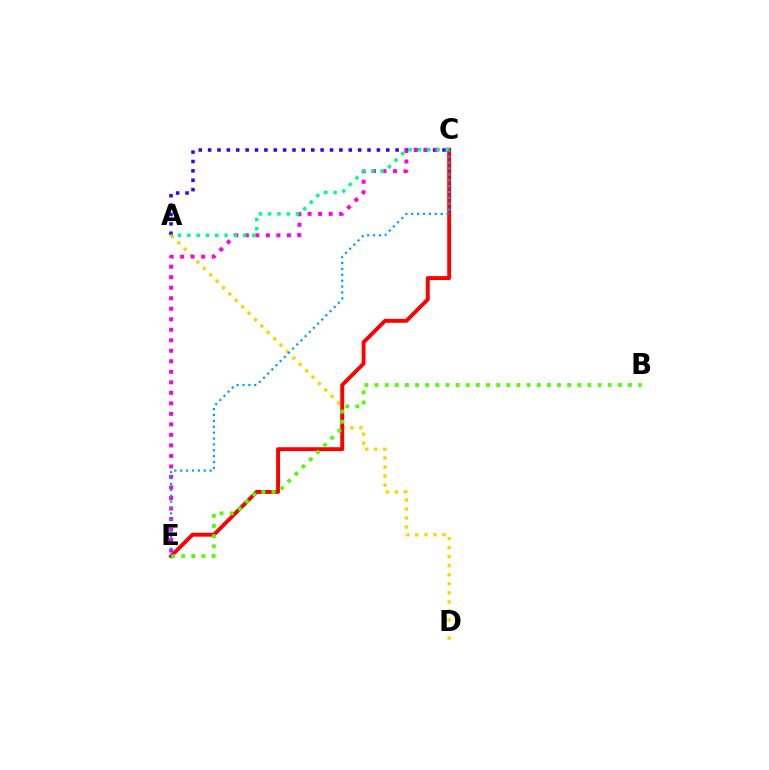{('A', 'D'): [{'color': '#ffd500', 'line_style': 'dotted', 'thickness': 2.46}], ('C', 'E'): [{'color': '#ff0000', 'line_style': 'solid', 'thickness': 2.8}, {'color': '#ff00ed', 'line_style': 'dotted', 'thickness': 2.86}, {'color': '#009eff', 'line_style': 'dotted', 'thickness': 1.6}], ('A', 'C'): [{'color': '#3700ff', 'line_style': 'dotted', 'thickness': 2.55}, {'color': '#00ff86', 'line_style': 'dotted', 'thickness': 2.52}], ('B', 'E'): [{'color': '#4fff00', 'line_style': 'dotted', 'thickness': 2.75}]}